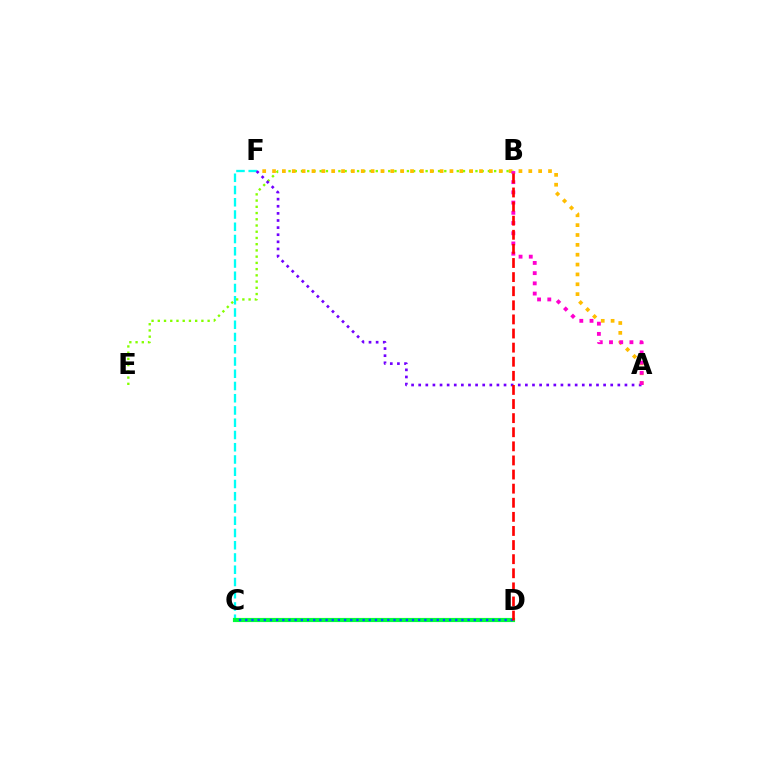{('C', 'F'): [{'color': '#00fff6', 'line_style': 'dashed', 'thickness': 1.66}], ('B', 'E'): [{'color': '#84ff00', 'line_style': 'dotted', 'thickness': 1.69}], ('A', 'F'): [{'color': '#7200ff', 'line_style': 'dotted', 'thickness': 1.93}, {'color': '#ffbd00', 'line_style': 'dotted', 'thickness': 2.68}], ('C', 'D'): [{'color': '#00ff39', 'line_style': 'solid', 'thickness': 2.99}, {'color': '#004bff', 'line_style': 'dotted', 'thickness': 1.68}], ('A', 'B'): [{'color': '#ff00cf', 'line_style': 'dotted', 'thickness': 2.78}], ('B', 'D'): [{'color': '#ff0000', 'line_style': 'dashed', 'thickness': 1.92}]}